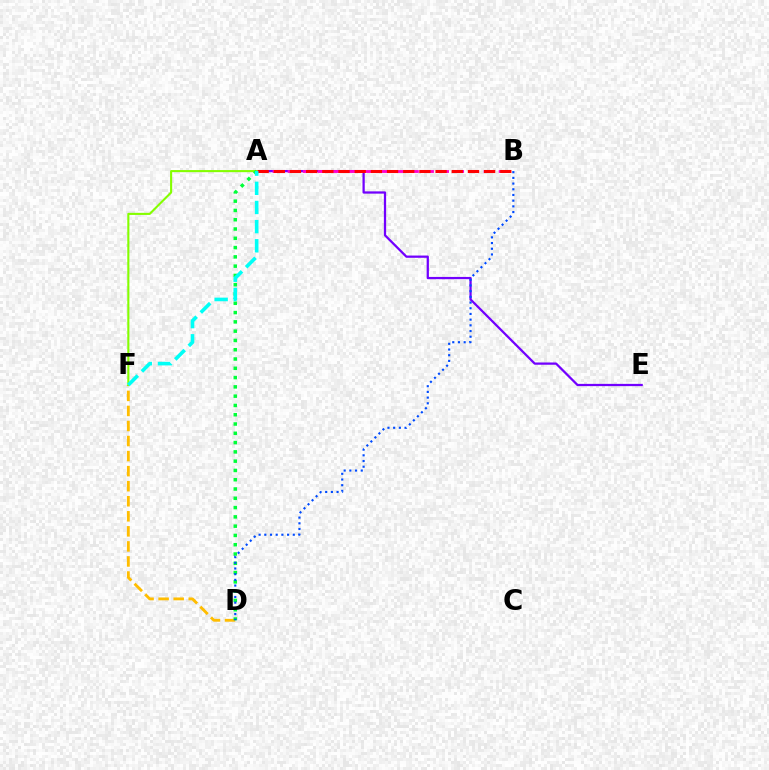{('D', 'F'): [{'color': '#ffbd00', 'line_style': 'dashed', 'thickness': 2.04}], ('A', 'E'): [{'color': '#7200ff', 'line_style': 'solid', 'thickness': 1.62}], ('A', 'B'): [{'color': '#ff00cf', 'line_style': 'dashed', 'thickness': 2.05}, {'color': '#ff0000', 'line_style': 'dashed', 'thickness': 2.2}], ('A', 'F'): [{'color': '#84ff00', 'line_style': 'solid', 'thickness': 1.51}, {'color': '#00fff6', 'line_style': 'dashed', 'thickness': 2.6}], ('A', 'D'): [{'color': '#00ff39', 'line_style': 'dotted', 'thickness': 2.52}], ('B', 'D'): [{'color': '#004bff', 'line_style': 'dotted', 'thickness': 1.55}]}